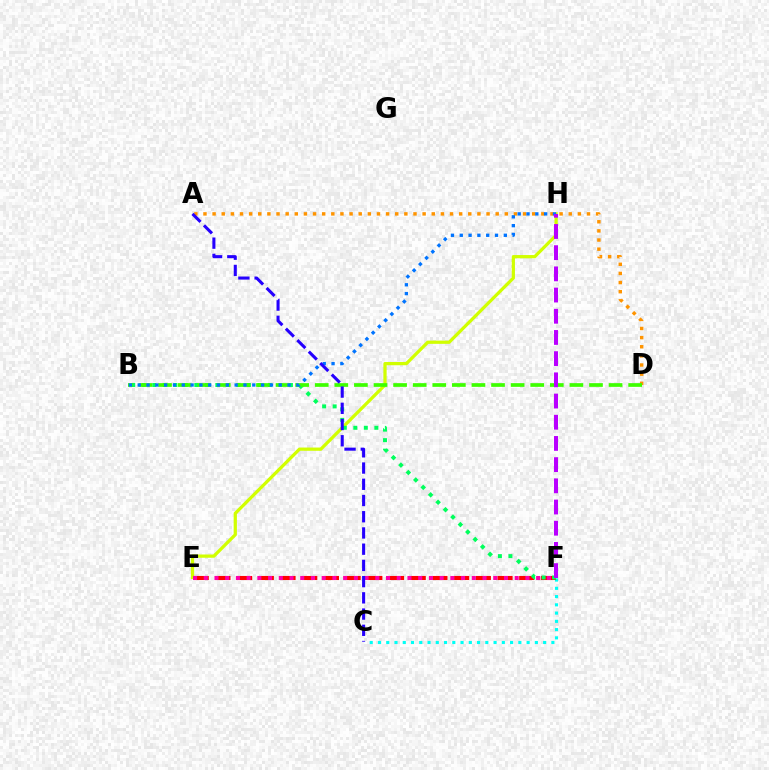{('C', 'F'): [{'color': '#00fff6', 'line_style': 'dotted', 'thickness': 2.24}], ('E', 'H'): [{'color': '#d1ff00', 'line_style': 'solid', 'thickness': 2.34}], ('E', 'F'): [{'color': '#ff0000', 'line_style': 'dashed', 'thickness': 2.95}, {'color': '#ff00ac', 'line_style': 'dotted', 'thickness': 2.91}], ('B', 'F'): [{'color': '#00ff5c', 'line_style': 'dotted', 'thickness': 2.86}], ('A', 'D'): [{'color': '#ff9400', 'line_style': 'dotted', 'thickness': 2.48}], ('B', 'D'): [{'color': '#3dff00', 'line_style': 'dashed', 'thickness': 2.66}], ('B', 'H'): [{'color': '#0074ff', 'line_style': 'dotted', 'thickness': 2.39}], ('A', 'C'): [{'color': '#2500ff', 'line_style': 'dashed', 'thickness': 2.2}], ('F', 'H'): [{'color': '#b900ff', 'line_style': 'dashed', 'thickness': 2.88}]}